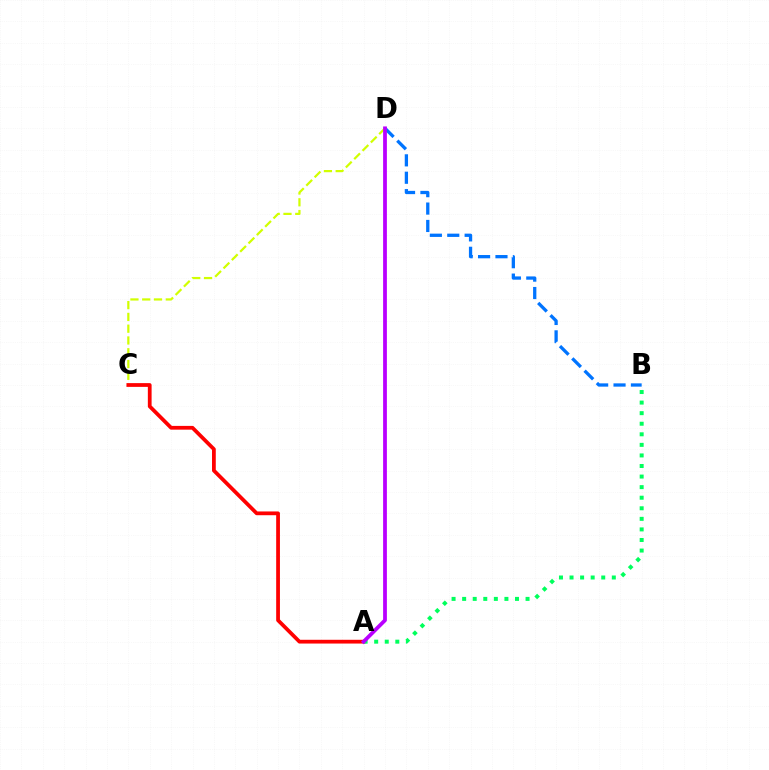{('C', 'D'): [{'color': '#d1ff00', 'line_style': 'dashed', 'thickness': 1.6}], ('A', 'C'): [{'color': '#ff0000', 'line_style': 'solid', 'thickness': 2.71}], ('B', 'D'): [{'color': '#0074ff', 'line_style': 'dashed', 'thickness': 2.36}], ('A', 'B'): [{'color': '#00ff5c', 'line_style': 'dotted', 'thickness': 2.87}], ('A', 'D'): [{'color': '#b900ff', 'line_style': 'solid', 'thickness': 2.72}]}